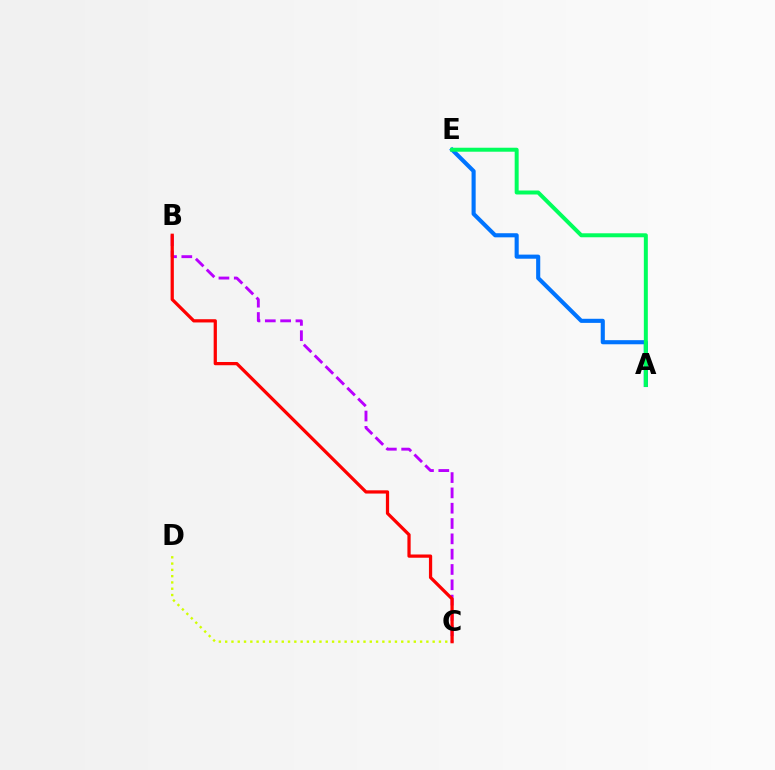{('B', 'C'): [{'color': '#b900ff', 'line_style': 'dashed', 'thickness': 2.08}, {'color': '#ff0000', 'line_style': 'solid', 'thickness': 2.33}], ('A', 'E'): [{'color': '#0074ff', 'line_style': 'solid', 'thickness': 2.96}, {'color': '#00ff5c', 'line_style': 'solid', 'thickness': 2.87}], ('C', 'D'): [{'color': '#d1ff00', 'line_style': 'dotted', 'thickness': 1.71}]}